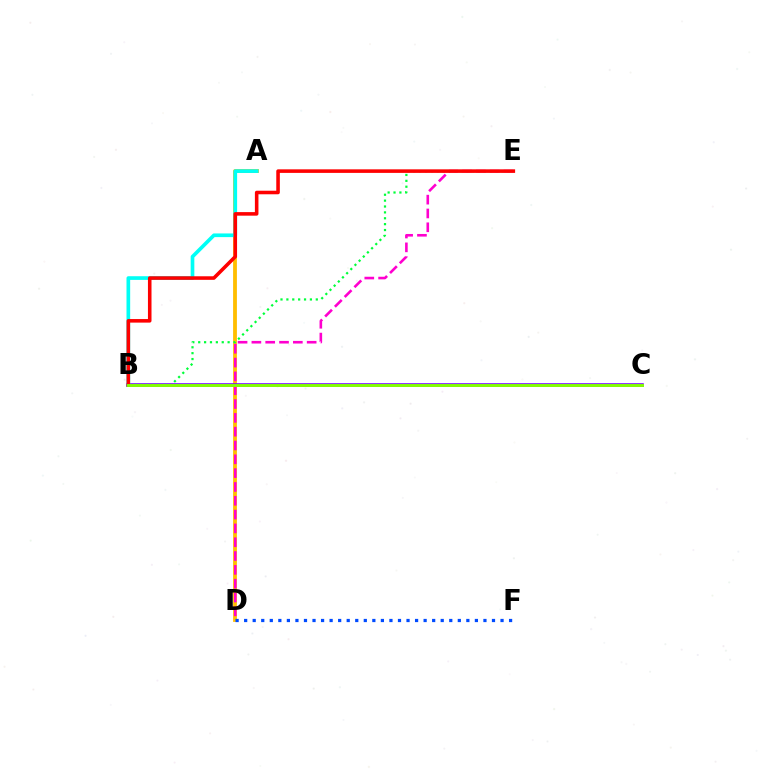{('A', 'D'): [{'color': '#ffbd00', 'line_style': 'solid', 'thickness': 2.74}], ('D', 'F'): [{'color': '#004bff', 'line_style': 'dotted', 'thickness': 2.32}], ('B', 'C'): [{'color': '#7200ff', 'line_style': 'solid', 'thickness': 2.56}, {'color': '#84ff00', 'line_style': 'solid', 'thickness': 2.1}], ('B', 'E'): [{'color': '#00ff39', 'line_style': 'dotted', 'thickness': 1.6}, {'color': '#ff0000', 'line_style': 'solid', 'thickness': 2.56}], ('A', 'B'): [{'color': '#00fff6', 'line_style': 'solid', 'thickness': 2.65}], ('D', 'E'): [{'color': '#ff00cf', 'line_style': 'dashed', 'thickness': 1.88}]}